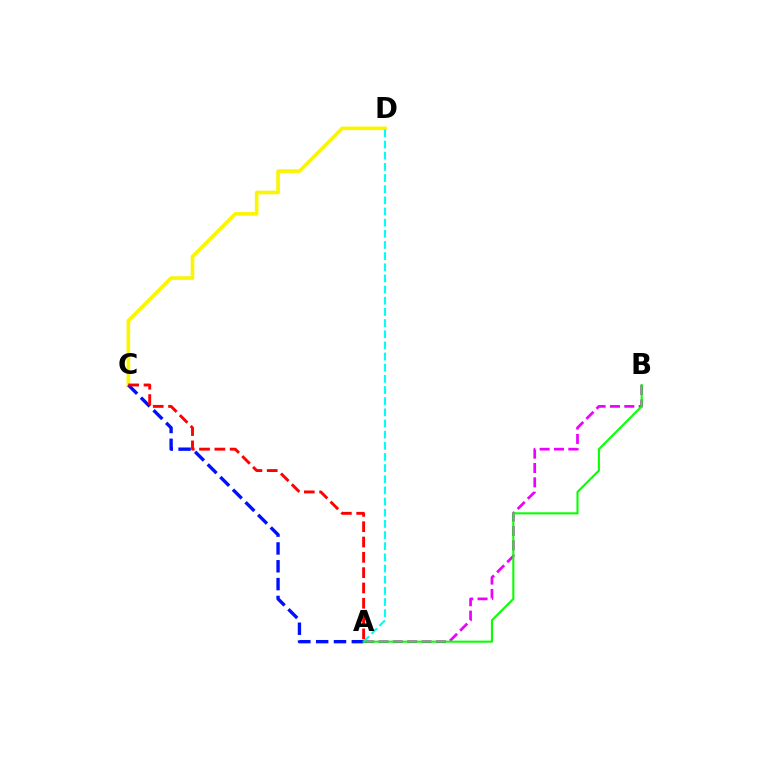{('A', 'B'): [{'color': '#ee00ff', 'line_style': 'dashed', 'thickness': 1.95}, {'color': '#08ff00', 'line_style': 'solid', 'thickness': 1.51}], ('C', 'D'): [{'color': '#fcf500', 'line_style': 'solid', 'thickness': 2.61}], ('A', 'D'): [{'color': '#00fff6', 'line_style': 'dashed', 'thickness': 1.52}], ('A', 'C'): [{'color': '#0010ff', 'line_style': 'dashed', 'thickness': 2.42}, {'color': '#ff0000', 'line_style': 'dashed', 'thickness': 2.08}]}